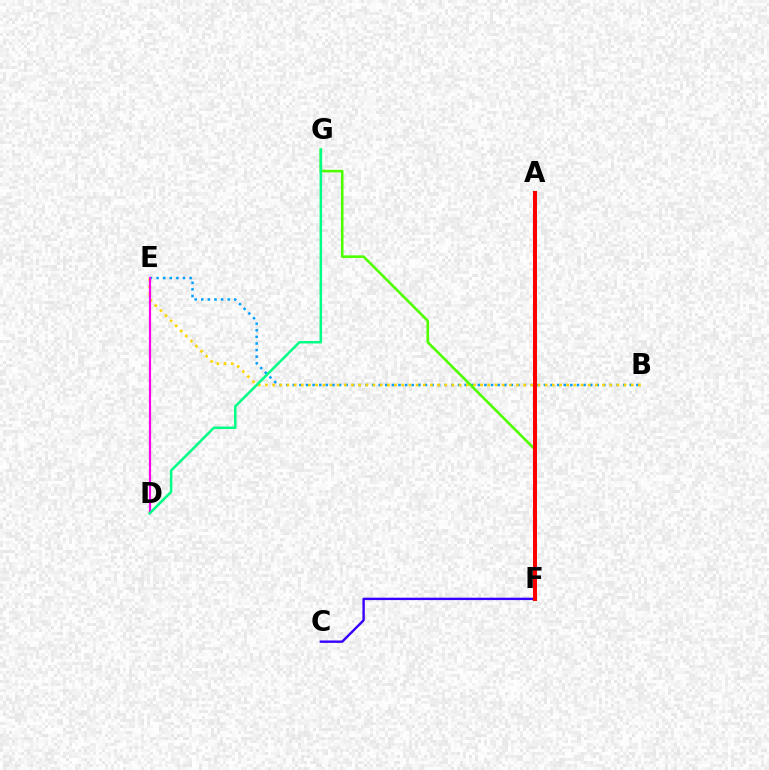{('B', 'E'): [{'color': '#009eff', 'line_style': 'dotted', 'thickness': 1.8}, {'color': '#ffd500', 'line_style': 'dotted', 'thickness': 1.95}], ('C', 'F'): [{'color': '#3700ff', 'line_style': 'solid', 'thickness': 1.72}], ('D', 'E'): [{'color': '#ff00ed', 'line_style': 'solid', 'thickness': 1.57}], ('F', 'G'): [{'color': '#4fff00', 'line_style': 'solid', 'thickness': 1.88}], ('D', 'G'): [{'color': '#00ff86', 'line_style': 'solid', 'thickness': 1.81}], ('A', 'F'): [{'color': '#ff0000', 'line_style': 'solid', 'thickness': 2.9}]}